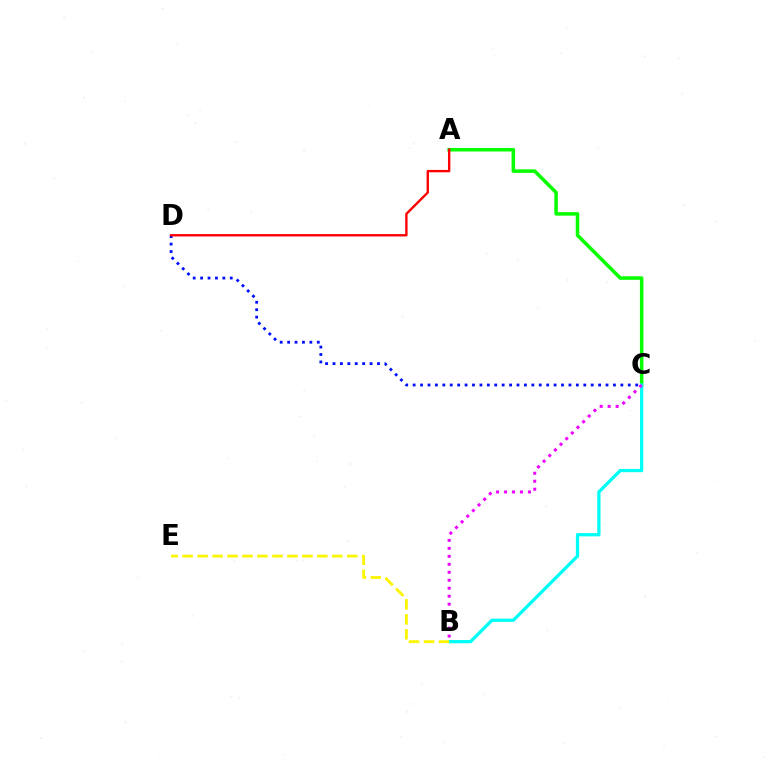{('C', 'D'): [{'color': '#0010ff', 'line_style': 'dotted', 'thickness': 2.02}], ('A', 'C'): [{'color': '#08ff00', 'line_style': 'solid', 'thickness': 2.54}], ('A', 'D'): [{'color': '#ff0000', 'line_style': 'solid', 'thickness': 1.71}], ('B', 'C'): [{'color': '#00fff6', 'line_style': 'solid', 'thickness': 2.35}, {'color': '#ee00ff', 'line_style': 'dotted', 'thickness': 2.17}], ('B', 'E'): [{'color': '#fcf500', 'line_style': 'dashed', 'thickness': 2.03}]}